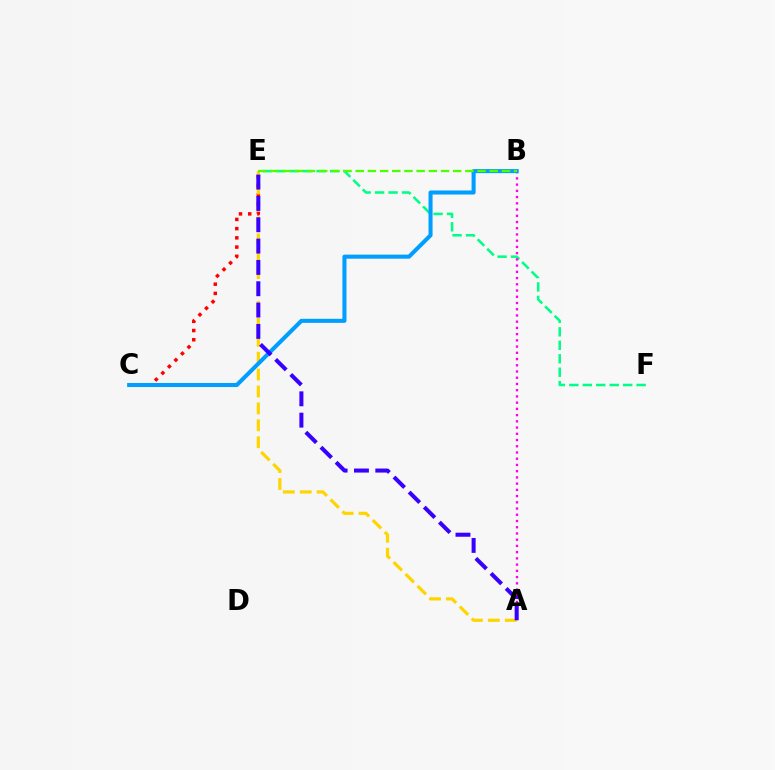{('E', 'F'): [{'color': '#00ff86', 'line_style': 'dashed', 'thickness': 1.83}], ('C', 'E'): [{'color': '#ff0000', 'line_style': 'dotted', 'thickness': 2.5}], ('A', 'B'): [{'color': '#ff00ed', 'line_style': 'dotted', 'thickness': 1.69}], ('A', 'E'): [{'color': '#ffd500', 'line_style': 'dashed', 'thickness': 2.3}, {'color': '#3700ff', 'line_style': 'dashed', 'thickness': 2.9}], ('B', 'C'): [{'color': '#009eff', 'line_style': 'solid', 'thickness': 2.92}], ('B', 'E'): [{'color': '#4fff00', 'line_style': 'dashed', 'thickness': 1.66}]}